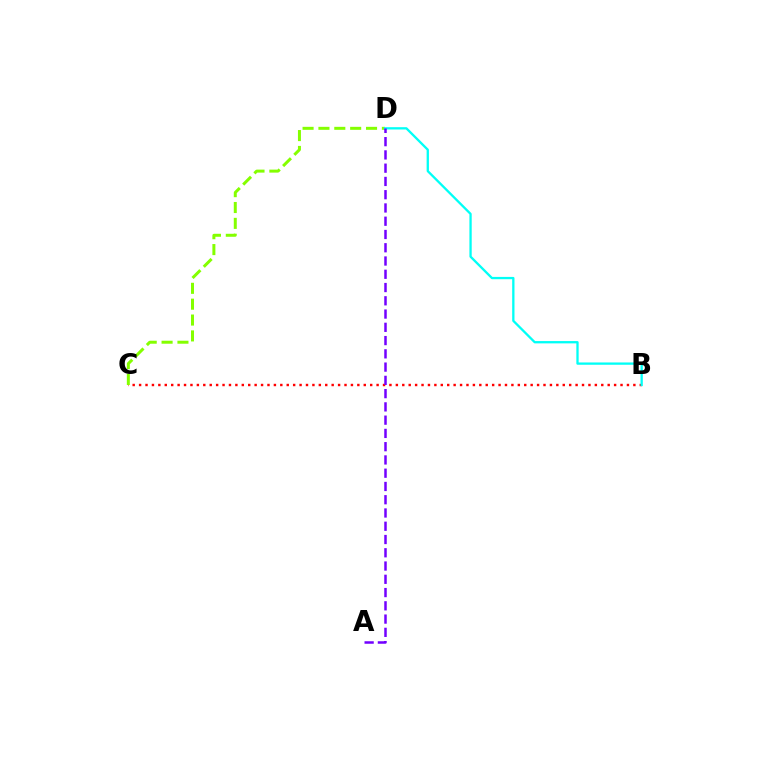{('B', 'C'): [{'color': '#ff0000', 'line_style': 'dotted', 'thickness': 1.74}], ('C', 'D'): [{'color': '#84ff00', 'line_style': 'dashed', 'thickness': 2.16}], ('B', 'D'): [{'color': '#00fff6', 'line_style': 'solid', 'thickness': 1.66}], ('A', 'D'): [{'color': '#7200ff', 'line_style': 'dashed', 'thickness': 1.8}]}